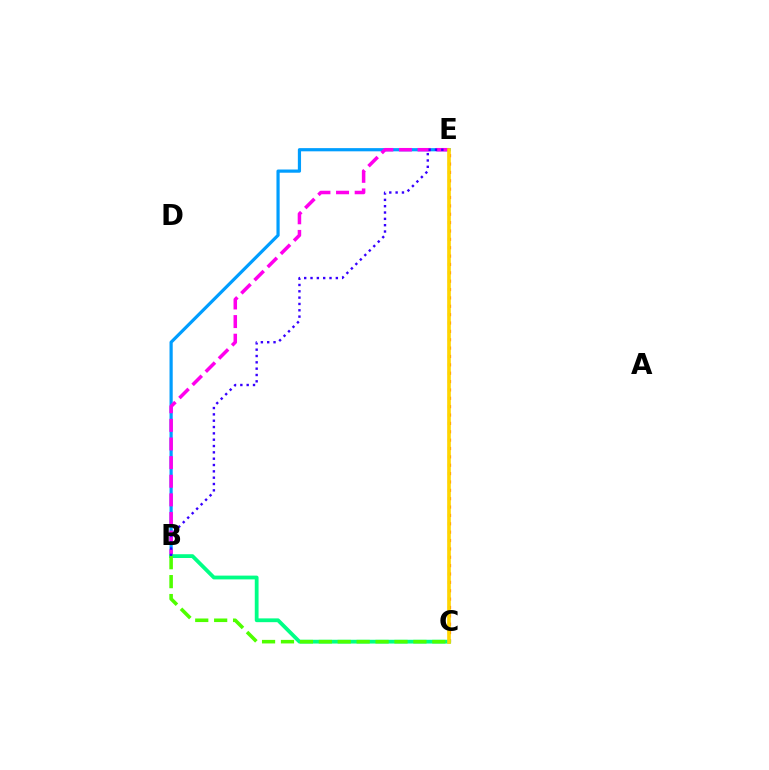{('C', 'E'): [{'color': '#ff0000', 'line_style': 'dotted', 'thickness': 2.27}, {'color': '#ffd500', 'line_style': 'solid', 'thickness': 2.63}], ('B', 'E'): [{'color': '#009eff', 'line_style': 'solid', 'thickness': 2.3}, {'color': '#ff00ed', 'line_style': 'dashed', 'thickness': 2.53}, {'color': '#3700ff', 'line_style': 'dotted', 'thickness': 1.72}], ('B', 'C'): [{'color': '#00ff86', 'line_style': 'solid', 'thickness': 2.73}, {'color': '#4fff00', 'line_style': 'dashed', 'thickness': 2.57}]}